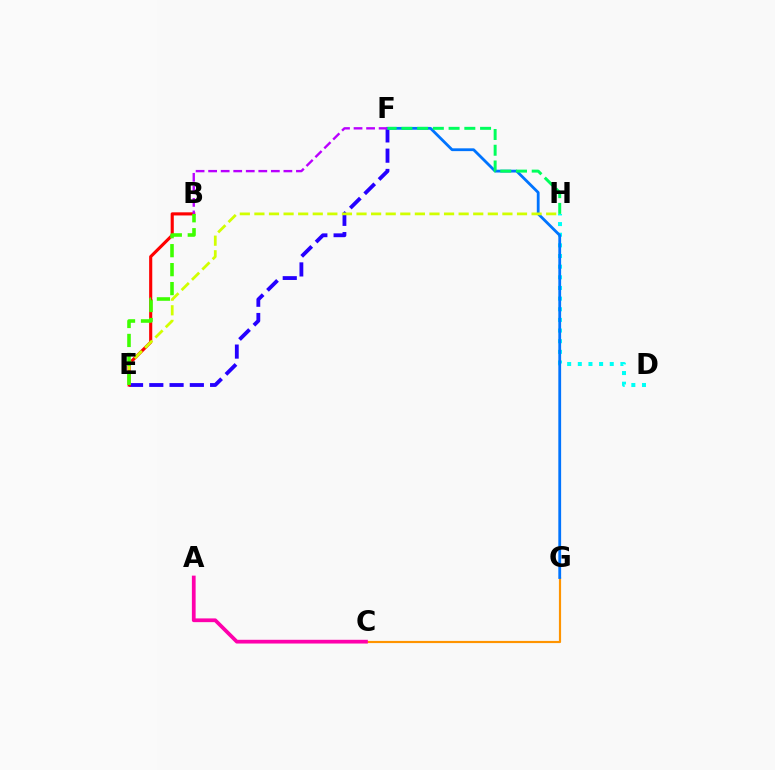{('C', 'G'): [{'color': '#ff9400', 'line_style': 'solid', 'thickness': 1.56}], ('E', 'F'): [{'color': '#2500ff', 'line_style': 'dashed', 'thickness': 2.75}], ('A', 'C'): [{'color': '#ff00ac', 'line_style': 'solid', 'thickness': 2.69}], ('B', 'E'): [{'color': '#ff0000', 'line_style': 'solid', 'thickness': 2.25}, {'color': '#3dff00', 'line_style': 'dashed', 'thickness': 2.58}], ('D', 'H'): [{'color': '#00fff6', 'line_style': 'dotted', 'thickness': 2.89}], ('F', 'G'): [{'color': '#0074ff', 'line_style': 'solid', 'thickness': 2.02}], ('B', 'F'): [{'color': '#b900ff', 'line_style': 'dashed', 'thickness': 1.7}], ('F', 'H'): [{'color': '#00ff5c', 'line_style': 'dashed', 'thickness': 2.14}], ('E', 'H'): [{'color': '#d1ff00', 'line_style': 'dashed', 'thickness': 1.98}]}